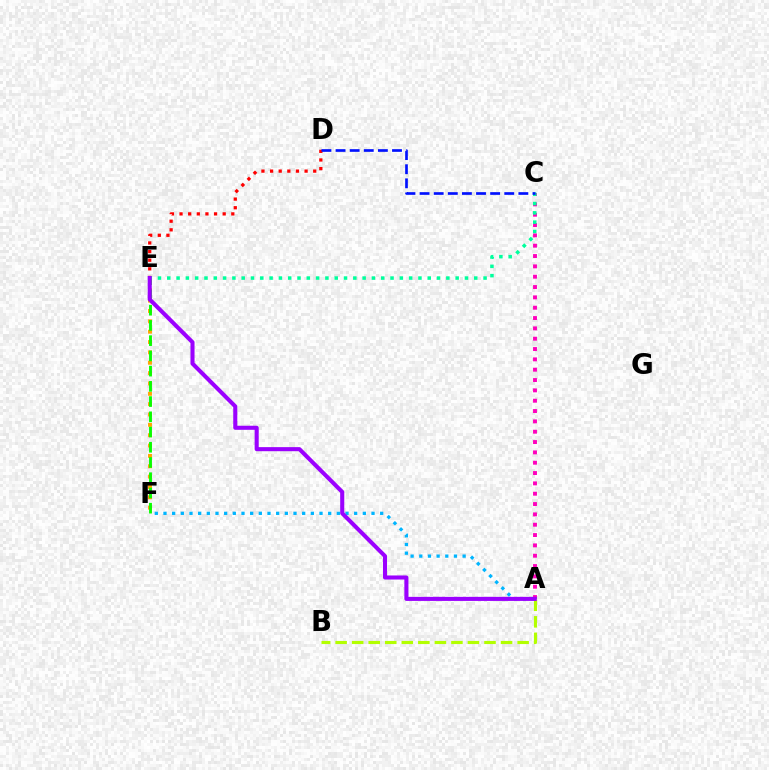{('E', 'F'): [{'color': '#ffa500', 'line_style': 'dotted', 'thickness': 2.81}, {'color': '#08ff00', 'line_style': 'dashed', 'thickness': 2.07}], ('A', 'C'): [{'color': '#ff00bd', 'line_style': 'dotted', 'thickness': 2.81}], ('A', 'B'): [{'color': '#b3ff00', 'line_style': 'dashed', 'thickness': 2.25}], ('D', 'E'): [{'color': '#ff0000', 'line_style': 'dotted', 'thickness': 2.34}], ('A', 'F'): [{'color': '#00b5ff', 'line_style': 'dotted', 'thickness': 2.36}], ('C', 'E'): [{'color': '#00ff9d', 'line_style': 'dotted', 'thickness': 2.53}], ('A', 'E'): [{'color': '#9b00ff', 'line_style': 'solid', 'thickness': 2.93}], ('C', 'D'): [{'color': '#0010ff', 'line_style': 'dashed', 'thickness': 1.92}]}